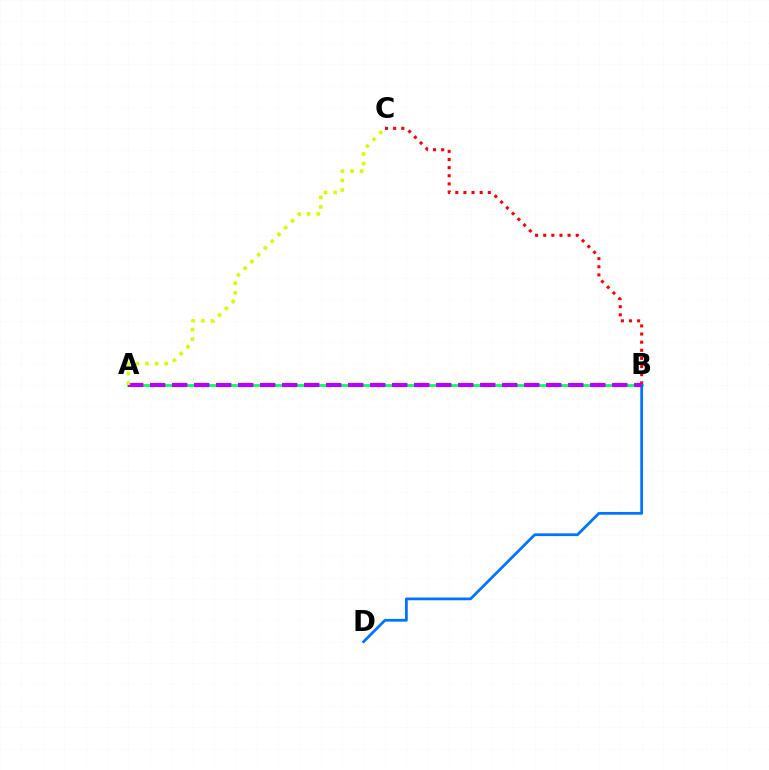{('B', 'C'): [{'color': '#ff0000', 'line_style': 'dotted', 'thickness': 2.21}], ('A', 'B'): [{'color': '#00ff5c', 'line_style': 'solid', 'thickness': 1.98}, {'color': '#b900ff', 'line_style': 'dashed', 'thickness': 2.99}], ('B', 'D'): [{'color': '#0074ff', 'line_style': 'solid', 'thickness': 1.98}], ('A', 'C'): [{'color': '#d1ff00', 'line_style': 'dotted', 'thickness': 2.6}]}